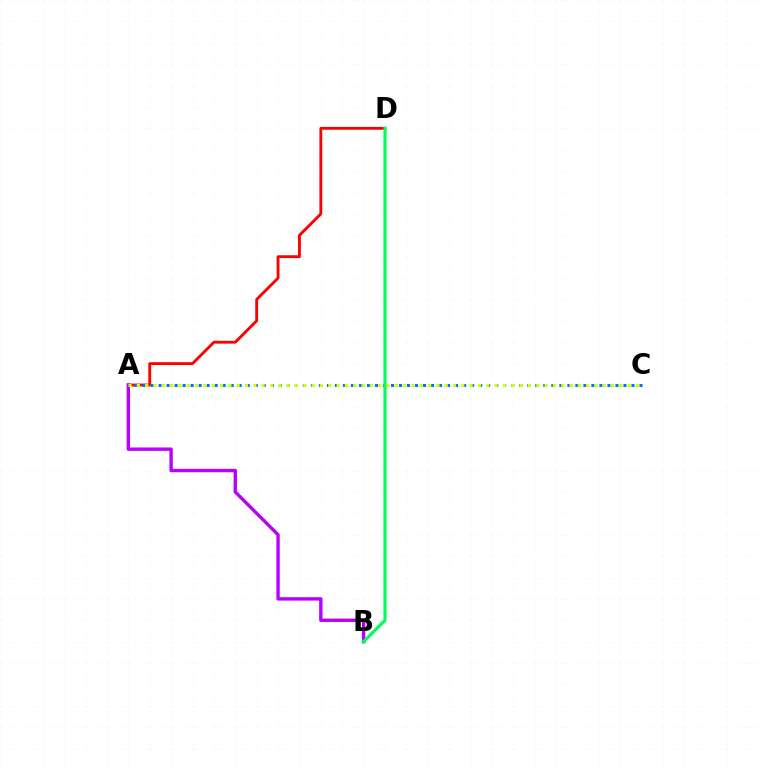{('A', 'D'): [{'color': '#ff0000', 'line_style': 'solid', 'thickness': 2.06}], ('A', 'B'): [{'color': '#b900ff', 'line_style': 'solid', 'thickness': 2.44}], ('A', 'C'): [{'color': '#0074ff', 'line_style': 'dotted', 'thickness': 2.18}, {'color': '#d1ff00', 'line_style': 'dotted', 'thickness': 2.26}], ('B', 'D'): [{'color': '#00ff5c', 'line_style': 'solid', 'thickness': 2.31}]}